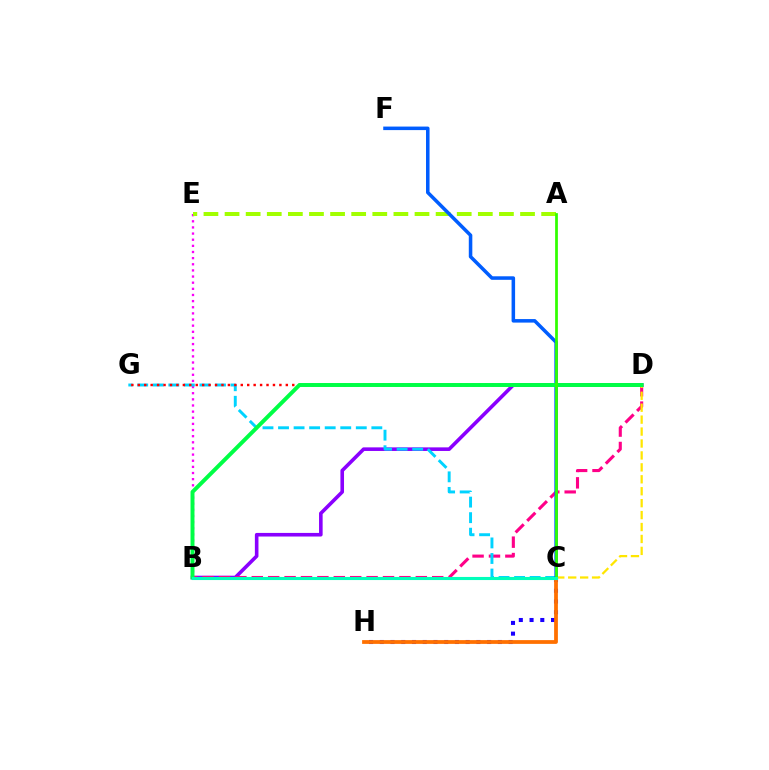{('B', 'D'): [{'color': '#8a00ff', 'line_style': 'solid', 'thickness': 2.59}, {'color': '#ff0088', 'line_style': 'dashed', 'thickness': 2.23}, {'color': '#00ff45', 'line_style': 'solid', 'thickness': 2.85}], ('B', 'E'): [{'color': '#fa00f9', 'line_style': 'dotted', 'thickness': 1.67}], ('C', 'D'): [{'color': '#ffe600', 'line_style': 'dashed', 'thickness': 1.62}], ('C', 'H'): [{'color': '#1900ff', 'line_style': 'dotted', 'thickness': 2.92}, {'color': '#ff7000', 'line_style': 'solid', 'thickness': 2.72}], ('A', 'E'): [{'color': '#a2ff00', 'line_style': 'dashed', 'thickness': 2.87}], ('C', 'G'): [{'color': '#00d3ff', 'line_style': 'dashed', 'thickness': 2.11}], ('C', 'F'): [{'color': '#005dff', 'line_style': 'solid', 'thickness': 2.54}], ('D', 'G'): [{'color': '#ff0000', 'line_style': 'dotted', 'thickness': 1.75}], ('A', 'C'): [{'color': '#31ff00', 'line_style': 'solid', 'thickness': 1.98}], ('B', 'C'): [{'color': '#00ffbb', 'line_style': 'solid', 'thickness': 2.23}]}